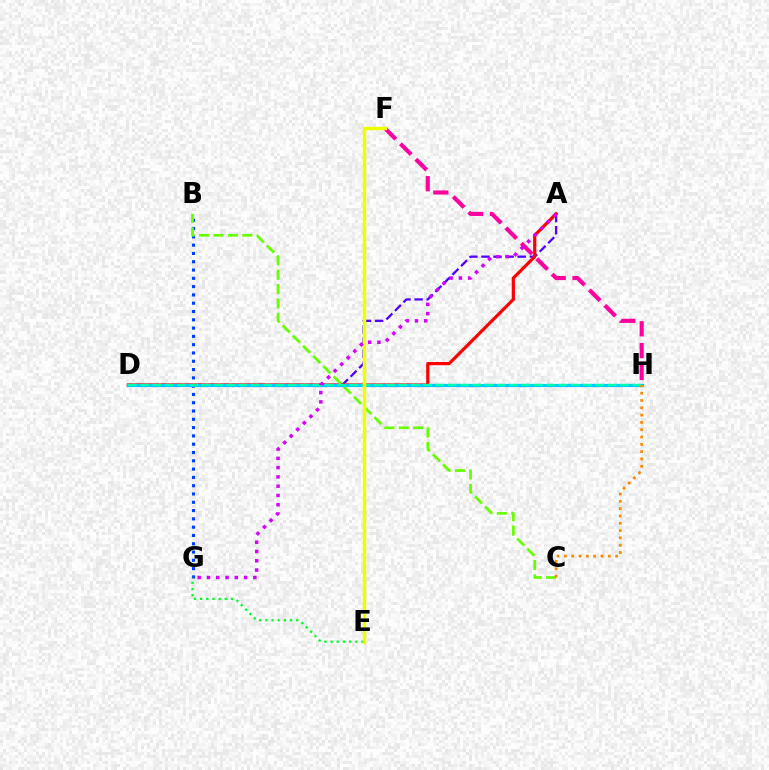{('A', 'D'): [{'color': '#4f00ff', 'line_style': 'dashed', 'thickness': 1.64}, {'color': '#ff0000', 'line_style': 'solid', 'thickness': 2.3}], ('B', 'G'): [{'color': '#003fff', 'line_style': 'dotted', 'thickness': 2.25}], ('B', 'C'): [{'color': '#66ff00', 'line_style': 'dashed', 'thickness': 1.96}], ('D', 'H'): [{'color': '#00c7ff', 'line_style': 'solid', 'thickness': 2.31}, {'color': '#00ffaf', 'line_style': 'dashed', 'thickness': 1.67}], ('E', 'G'): [{'color': '#00ff27', 'line_style': 'dotted', 'thickness': 1.68}], ('F', 'H'): [{'color': '#ff00a0', 'line_style': 'dashed', 'thickness': 2.97}], ('C', 'H'): [{'color': '#ff8800', 'line_style': 'dotted', 'thickness': 1.99}], ('E', 'F'): [{'color': '#eeff00', 'line_style': 'solid', 'thickness': 2.47}], ('A', 'G'): [{'color': '#d600ff', 'line_style': 'dotted', 'thickness': 2.52}]}